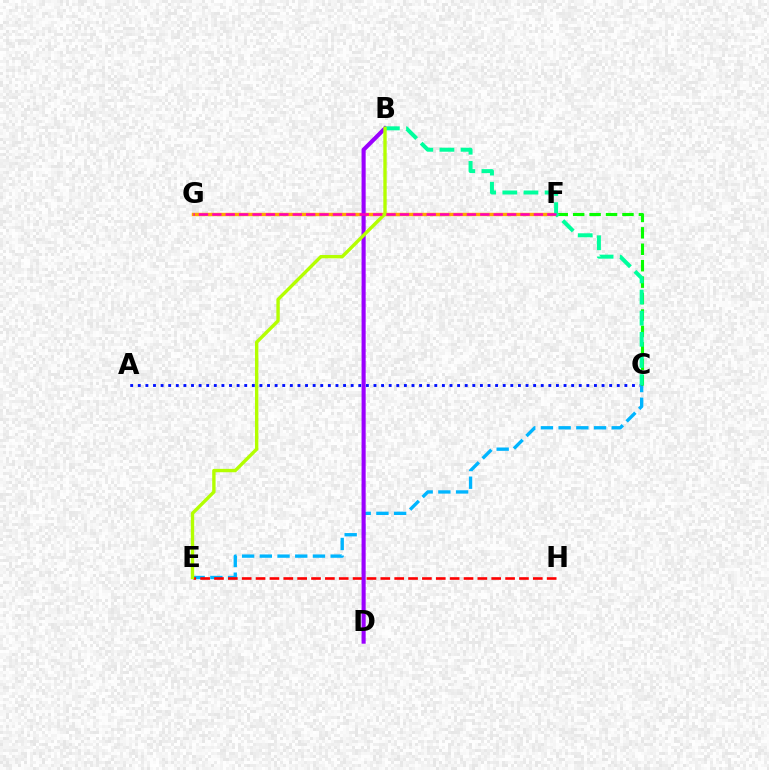{('A', 'C'): [{'color': '#0010ff', 'line_style': 'dotted', 'thickness': 2.07}], ('C', 'E'): [{'color': '#00b5ff', 'line_style': 'dashed', 'thickness': 2.41}], ('E', 'H'): [{'color': '#ff0000', 'line_style': 'dashed', 'thickness': 1.88}], ('F', 'G'): [{'color': '#ffa500', 'line_style': 'solid', 'thickness': 2.45}, {'color': '#ff00bd', 'line_style': 'dashed', 'thickness': 1.82}], ('B', 'D'): [{'color': '#9b00ff', 'line_style': 'solid', 'thickness': 2.95}], ('C', 'F'): [{'color': '#08ff00', 'line_style': 'dashed', 'thickness': 2.23}], ('B', 'C'): [{'color': '#00ff9d', 'line_style': 'dashed', 'thickness': 2.87}], ('B', 'E'): [{'color': '#b3ff00', 'line_style': 'solid', 'thickness': 2.43}]}